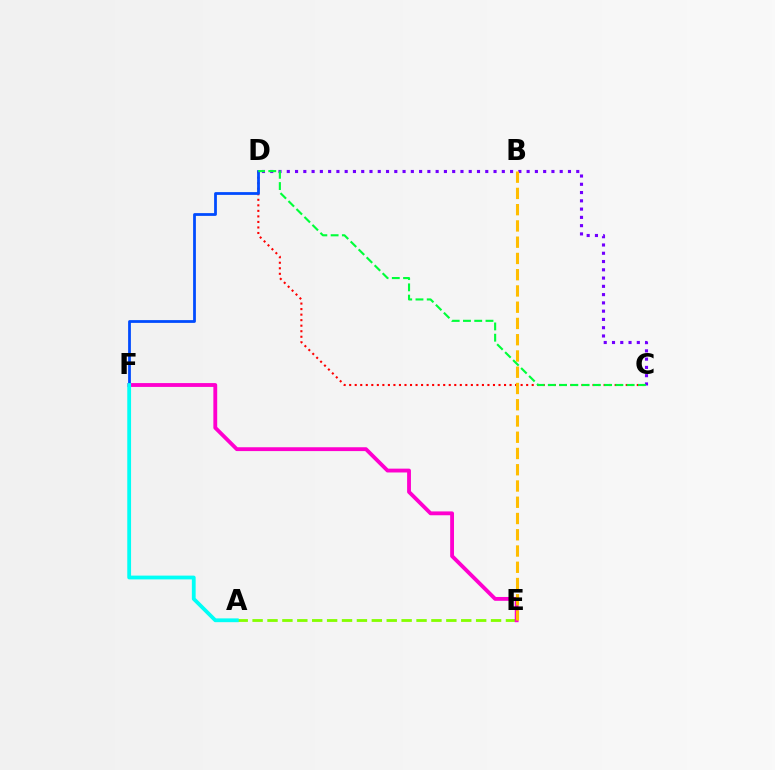{('A', 'E'): [{'color': '#84ff00', 'line_style': 'dashed', 'thickness': 2.02}], ('E', 'F'): [{'color': '#ff00cf', 'line_style': 'solid', 'thickness': 2.76}], ('C', 'D'): [{'color': '#ff0000', 'line_style': 'dotted', 'thickness': 1.5}, {'color': '#7200ff', 'line_style': 'dotted', 'thickness': 2.25}, {'color': '#00ff39', 'line_style': 'dashed', 'thickness': 1.53}], ('D', 'F'): [{'color': '#004bff', 'line_style': 'solid', 'thickness': 2.0}], ('A', 'F'): [{'color': '#00fff6', 'line_style': 'solid', 'thickness': 2.73}], ('B', 'E'): [{'color': '#ffbd00', 'line_style': 'dashed', 'thickness': 2.21}]}